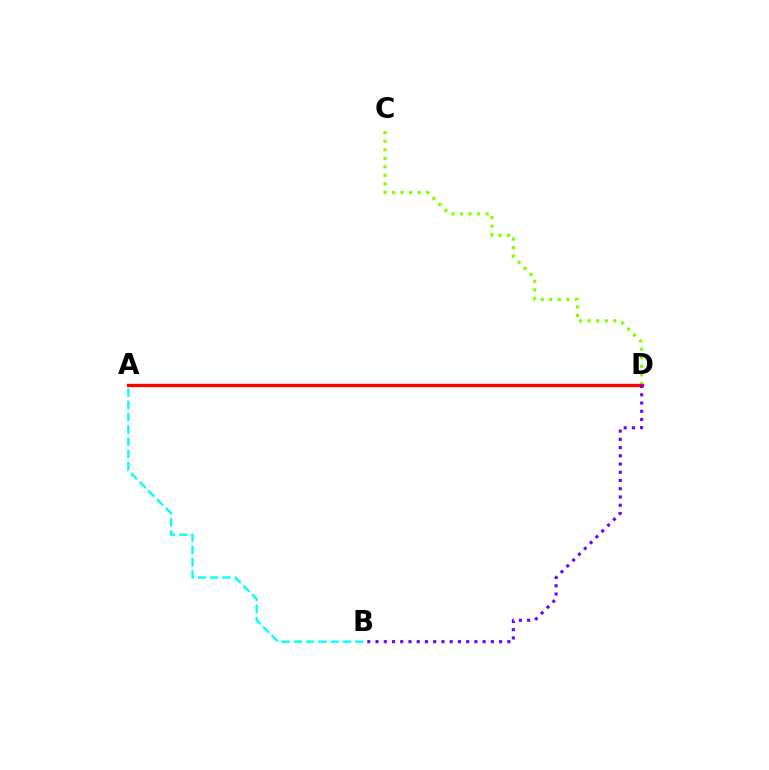{('C', 'D'): [{'color': '#84ff00', 'line_style': 'dotted', 'thickness': 2.32}], ('A', 'D'): [{'color': '#ff0000', 'line_style': 'solid', 'thickness': 2.42}], ('A', 'B'): [{'color': '#00fff6', 'line_style': 'dashed', 'thickness': 1.67}], ('B', 'D'): [{'color': '#7200ff', 'line_style': 'dotted', 'thickness': 2.24}]}